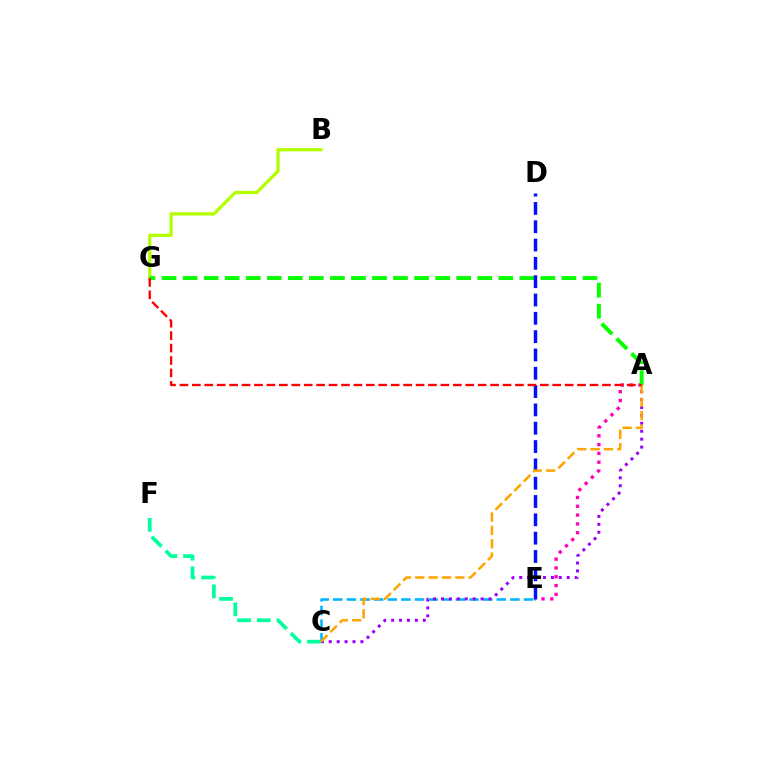{('C', 'E'): [{'color': '#00b5ff', 'line_style': 'dashed', 'thickness': 1.85}], ('B', 'G'): [{'color': '#b3ff00', 'line_style': 'solid', 'thickness': 2.34}], ('A', 'C'): [{'color': '#9b00ff', 'line_style': 'dotted', 'thickness': 2.15}, {'color': '#ffa500', 'line_style': 'dashed', 'thickness': 1.81}], ('A', 'E'): [{'color': '#ff00bd', 'line_style': 'dotted', 'thickness': 2.4}], ('C', 'F'): [{'color': '#00ff9d', 'line_style': 'dashed', 'thickness': 2.68}], ('A', 'G'): [{'color': '#08ff00', 'line_style': 'dashed', 'thickness': 2.86}, {'color': '#ff0000', 'line_style': 'dashed', 'thickness': 1.69}], ('D', 'E'): [{'color': '#0010ff', 'line_style': 'dashed', 'thickness': 2.49}]}